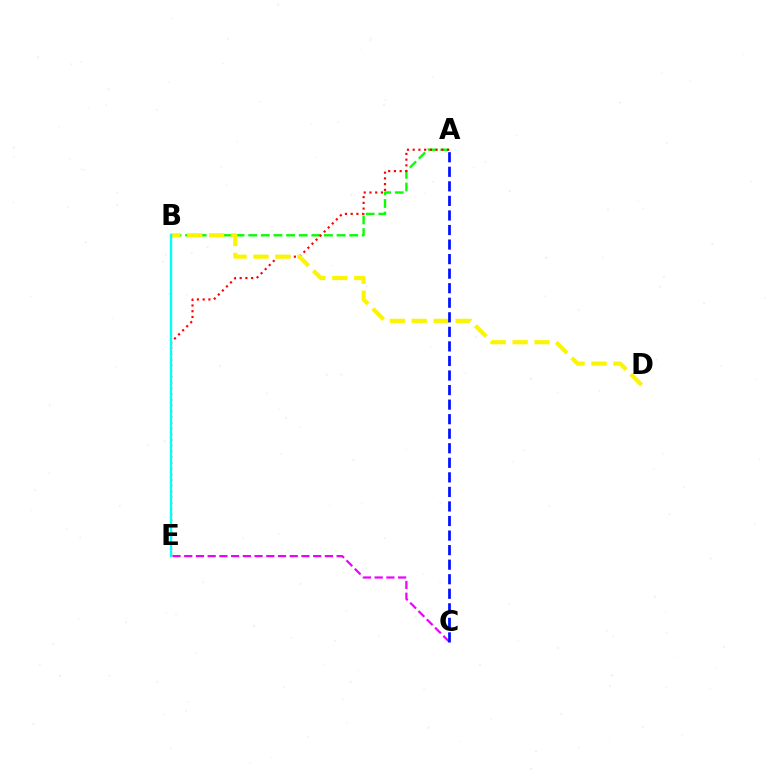{('A', 'B'): [{'color': '#08ff00', 'line_style': 'dashed', 'thickness': 1.71}], ('A', 'E'): [{'color': '#ff0000', 'line_style': 'dotted', 'thickness': 1.56}], ('C', 'E'): [{'color': '#ee00ff', 'line_style': 'dashed', 'thickness': 1.59}], ('B', 'D'): [{'color': '#fcf500', 'line_style': 'dashed', 'thickness': 2.98}], ('B', 'E'): [{'color': '#00fff6', 'line_style': 'solid', 'thickness': 1.71}], ('A', 'C'): [{'color': '#0010ff', 'line_style': 'dashed', 'thickness': 1.98}]}